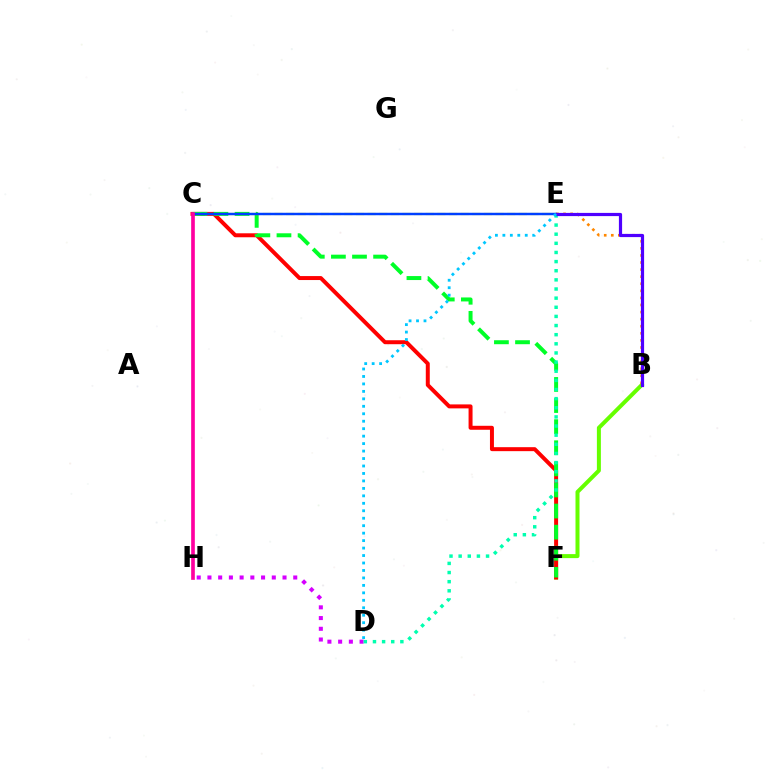{('B', 'F'): [{'color': '#66ff00', 'line_style': 'solid', 'thickness': 2.88}], ('C', 'F'): [{'color': '#ff0000', 'line_style': 'solid', 'thickness': 2.86}, {'color': '#00ff27', 'line_style': 'dashed', 'thickness': 2.87}], ('D', 'H'): [{'color': '#d600ff', 'line_style': 'dotted', 'thickness': 2.91}], ('C', 'E'): [{'color': '#eeff00', 'line_style': 'dashed', 'thickness': 1.58}, {'color': '#003fff', 'line_style': 'solid', 'thickness': 1.77}], ('B', 'E'): [{'color': '#ff8800', 'line_style': 'dotted', 'thickness': 1.92}, {'color': '#4f00ff', 'line_style': 'solid', 'thickness': 2.3}], ('C', 'H'): [{'color': '#ff00a0', 'line_style': 'solid', 'thickness': 2.64}], ('D', 'E'): [{'color': '#00ffaf', 'line_style': 'dotted', 'thickness': 2.48}, {'color': '#00c7ff', 'line_style': 'dotted', 'thickness': 2.03}]}